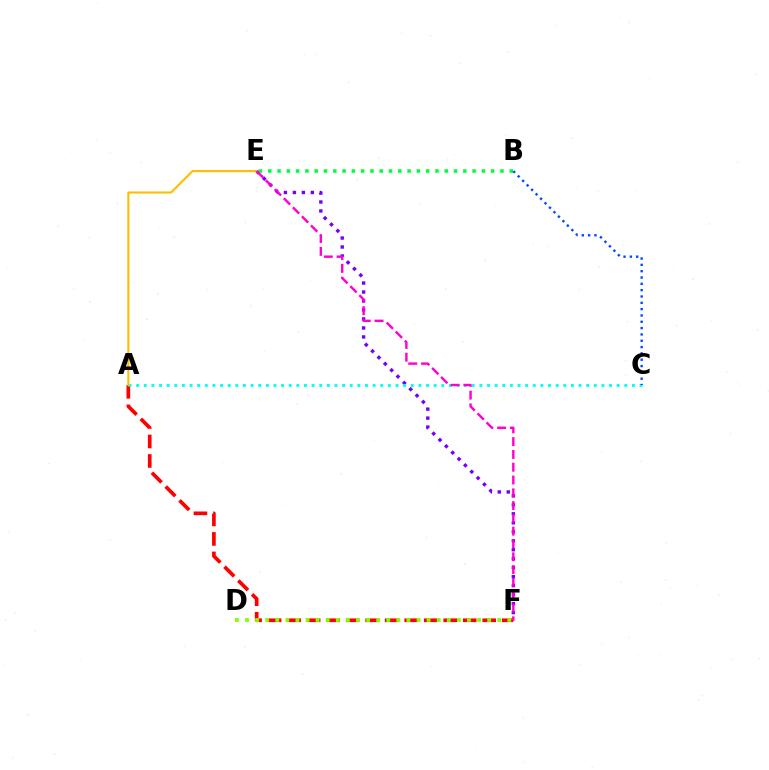{('E', 'F'): [{'color': '#7200ff', 'line_style': 'dotted', 'thickness': 2.44}, {'color': '#ff00cf', 'line_style': 'dashed', 'thickness': 1.74}], ('A', 'F'): [{'color': '#ff0000', 'line_style': 'dashed', 'thickness': 2.65}], ('D', 'F'): [{'color': '#84ff00', 'line_style': 'dotted', 'thickness': 2.74}], ('B', 'E'): [{'color': '#00ff39', 'line_style': 'dotted', 'thickness': 2.52}], ('A', 'C'): [{'color': '#00fff6', 'line_style': 'dotted', 'thickness': 2.07}], ('A', 'E'): [{'color': '#ffbd00', 'line_style': 'solid', 'thickness': 1.52}], ('B', 'C'): [{'color': '#004bff', 'line_style': 'dotted', 'thickness': 1.72}]}